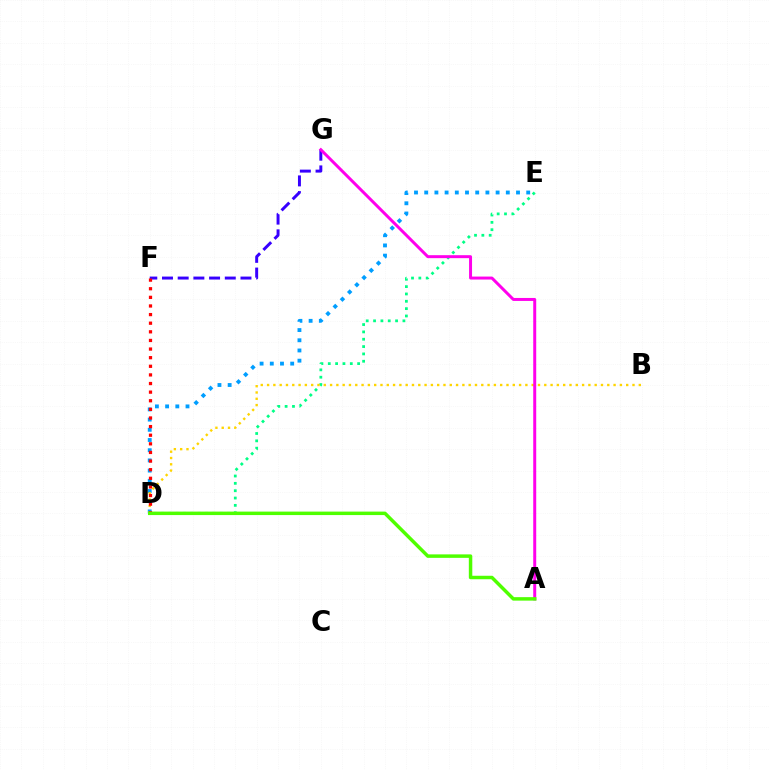{('D', 'E'): [{'color': '#00ff86', 'line_style': 'dotted', 'thickness': 1.99}, {'color': '#009eff', 'line_style': 'dotted', 'thickness': 2.77}], ('F', 'G'): [{'color': '#3700ff', 'line_style': 'dashed', 'thickness': 2.13}], ('B', 'D'): [{'color': '#ffd500', 'line_style': 'dotted', 'thickness': 1.71}], ('A', 'G'): [{'color': '#ff00ed', 'line_style': 'solid', 'thickness': 2.14}], ('D', 'F'): [{'color': '#ff0000', 'line_style': 'dotted', 'thickness': 2.34}], ('A', 'D'): [{'color': '#4fff00', 'line_style': 'solid', 'thickness': 2.5}]}